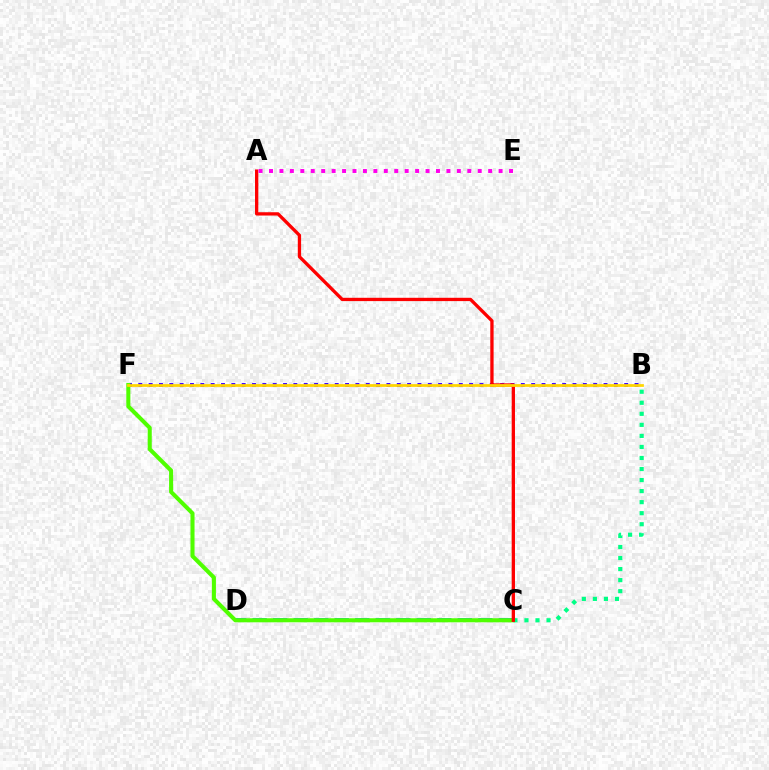{('C', 'D'): [{'color': '#009eff', 'line_style': 'dashed', 'thickness': 2.79}], ('B', 'F'): [{'color': '#3700ff', 'line_style': 'dotted', 'thickness': 2.81}, {'color': '#ffd500', 'line_style': 'solid', 'thickness': 1.98}], ('C', 'F'): [{'color': '#4fff00', 'line_style': 'solid', 'thickness': 2.93}], ('B', 'C'): [{'color': '#00ff86', 'line_style': 'dotted', 'thickness': 3.0}], ('A', 'C'): [{'color': '#ff0000', 'line_style': 'solid', 'thickness': 2.38}], ('A', 'E'): [{'color': '#ff00ed', 'line_style': 'dotted', 'thickness': 2.84}]}